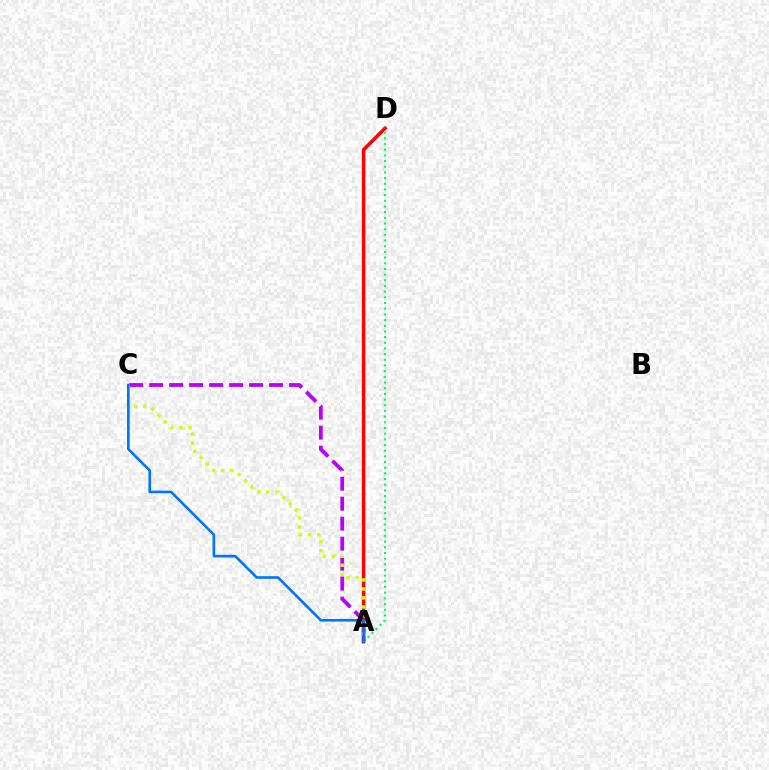{('A', 'C'): [{'color': '#b900ff', 'line_style': 'dashed', 'thickness': 2.71}, {'color': '#d1ff00', 'line_style': 'dotted', 'thickness': 2.45}, {'color': '#0074ff', 'line_style': 'solid', 'thickness': 1.88}], ('A', 'D'): [{'color': '#00ff5c', 'line_style': 'dotted', 'thickness': 1.54}, {'color': '#ff0000', 'line_style': 'solid', 'thickness': 2.5}]}